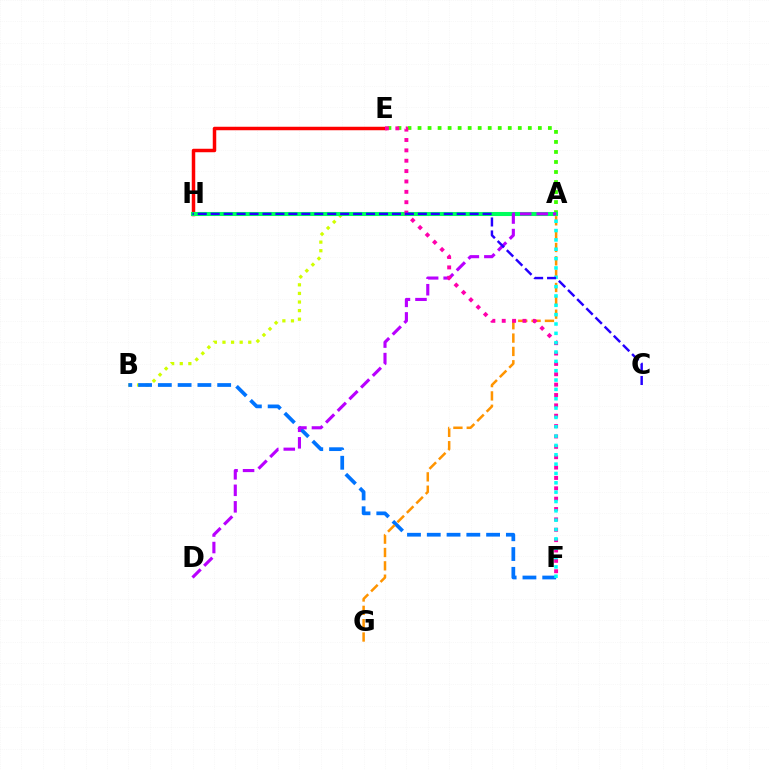{('A', 'E'): [{'color': '#3dff00', 'line_style': 'dotted', 'thickness': 2.72}], ('A', 'B'): [{'color': '#d1ff00', 'line_style': 'dotted', 'thickness': 2.34}], ('E', 'H'): [{'color': '#ff0000', 'line_style': 'solid', 'thickness': 2.51}], ('B', 'F'): [{'color': '#0074ff', 'line_style': 'dashed', 'thickness': 2.69}], ('A', 'H'): [{'color': '#00ff5c', 'line_style': 'solid', 'thickness': 2.92}], ('A', 'D'): [{'color': '#b900ff', 'line_style': 'dashed', 'thickness': 2.24}], ('A', 'G'): [{'color': '#ff9400', 'line_style': 'dashed', 'thickness': 1.81}], ('E', 'F'): [{'color': '#ff00ac', 'line_style': 'dotted', 'thickness': 2.82}], ('A', 'F'): [{'color': '#00fff6', 'line_style': 'dotted', 'thickness': 2.54}], ('C', 'H'): [{'color': '#2500ff', 'line_style': 'dashed', 'thickness': 1.76}]}